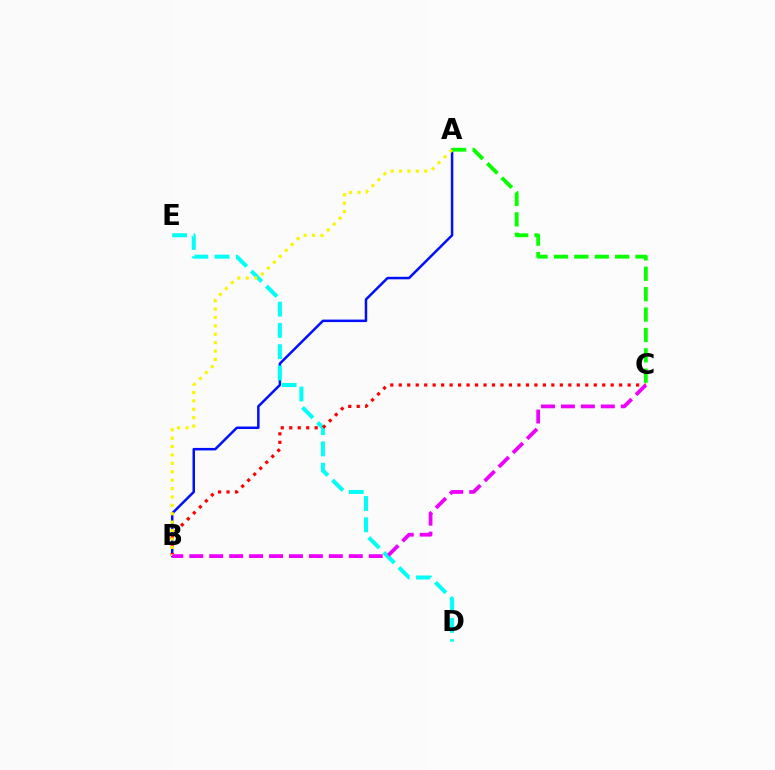{('A', 'B'): [{'color': '#0010ff', 'line_style': 'solid', 'thickness': 1.8}, {'color': '#fcf500', 'line_style': 'dotted', 'thickness': 2.28}], ('D', 'E'): [{'color': '#00fff6', 'line_style': 'dashed', 'thickness': 2.89}], ('B', 'C'): [{'color': '#ff0000', 'line_style': 'dotted', 'thickness': 2.3}, {'color': '#ee00ff', 'line_style': 'dashed', 'thickness': 2.71}], ('A', 'C'): [{'color': '#08ff00', 'line_style': 'dashed', 'thickness': 2.77}]}